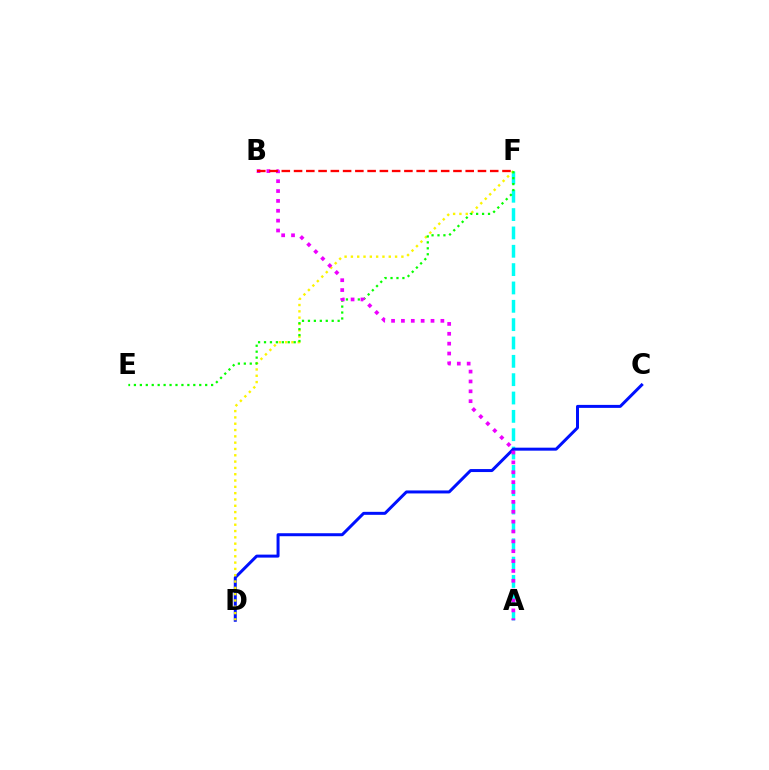{('A', 'F'): [{'color': '#00fff6', 'line_style': 'dashed', 'thickness': 2.49}], ('C', 'D'): [{'color': '#0010ff', 'line_style': 'solid', 'thickness': 2.15}], ('D', 'F'): [{'color': '#fcf500', 'line_style': 'dotted', 'thickness': 1.72}], ('E', 'F'): [{'color': '#08ff00', 'line_style': 'dotted', 'thickness': 1.61}], ('A', 'B'): [{'color': '#ee00ff', 'line_style': 'dotted', 'thickness': 2.68}], ('B', 'F'): [{'color': '#ff0000', 'line_style': 'dashed', 'thickness': 1.67}]}